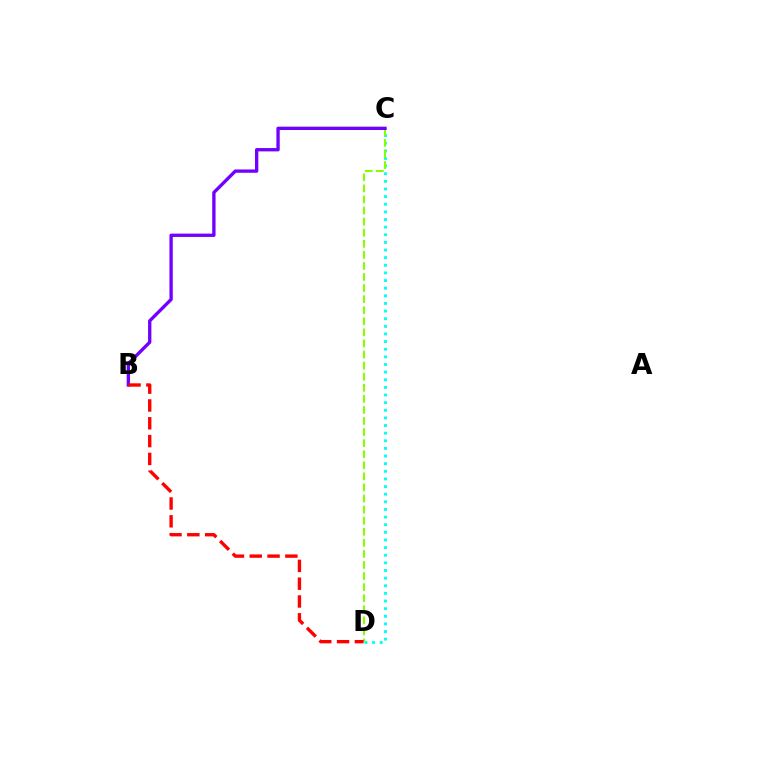{('C', 'D'): [{'color': '#00fff6', 'line_style': 'dotted', 'thickness': 2.07}, {'color': '#84ff00', 'line_style': 'dashed', 'thickness': 1.5}], ('B', 'C'): [{'color': '#7200ff', 'line_style': 'solid', 'thickness': 2.39}], ('B', 'D'): [{'color': '#ff0000', 'line_style': 'dashed', 'thickness': 2.42}]}